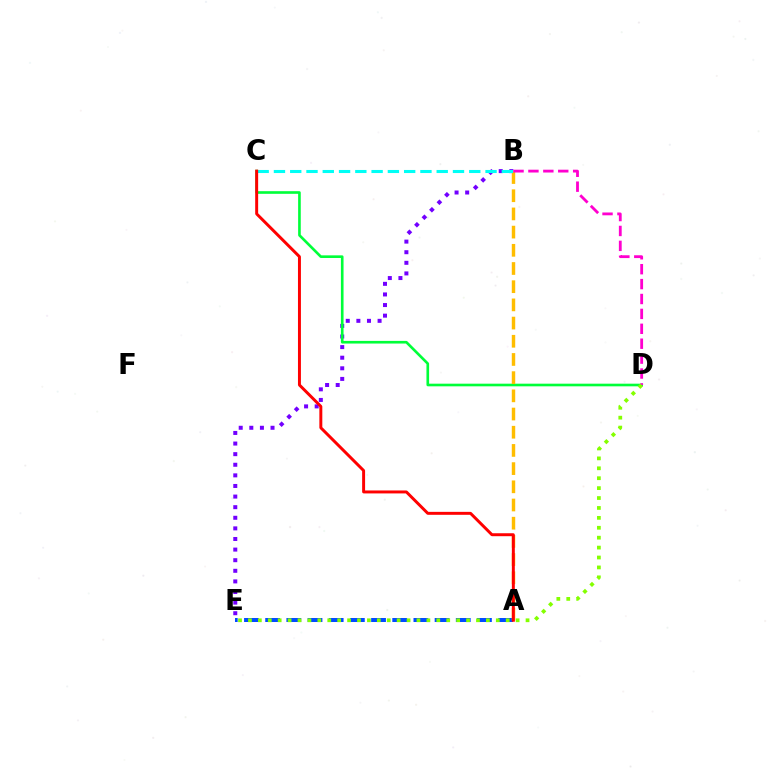{('B', 'E'): [{'color': '#7200ff', 'line_style': 'dotted', 'thickness': 2.88}], ('C', 'D'): [{'color': '#00ff39', 'line_style': 'solid', 'thickness': 1.9}], ('A', 'E'): [{'color': '#004bff', 'line_style': 'dashed', 'thickness': 2.88}], ('A', 'B'): [{'color': '#ffbd00', 'line_style': 'dashed', 'thickness': 2.47}], ('B', 'C'): [{'color': '#00fff6', 'line_style': 'dashed', 'thickness': 2.21}], ('B', 'D'): [{'color': '#ff00cf', 'line_style': 'dashed', 'thickness': 2.02}], ('D', 'E'): [{'color': '#84ff00', 'line_style': 'dotted', 'thickness': 2.69}], ('A', 'C'): [{'color': '#ff0000', 'line_style': 'solid', 'thickness': 2.13}]}